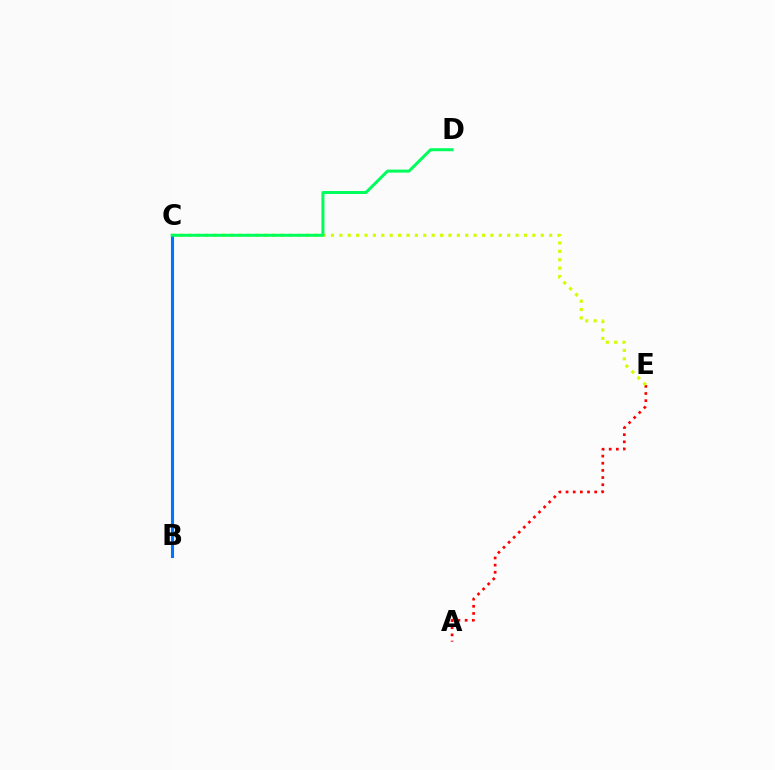{('A', 'E'): [{'color': '#ff0000', 'line_style': 'dotted', 'thickness': 1.95}], ('B', 'C'): [{'color': '#b900ff', 'line_style': 'solid', 'thickness': 1.95}, {'color': '#0074ff', 'line_style': 'solid', 'thickness': 2.22}], ('C', 'E'): [{'color': '#d1ff00', 'line_style': 'dotted', 'thickness': 2.28}], ('C', 'D'): [{'color': '#00ff5c', 'line_style': 'solid', 'thickness': 2.16}]}